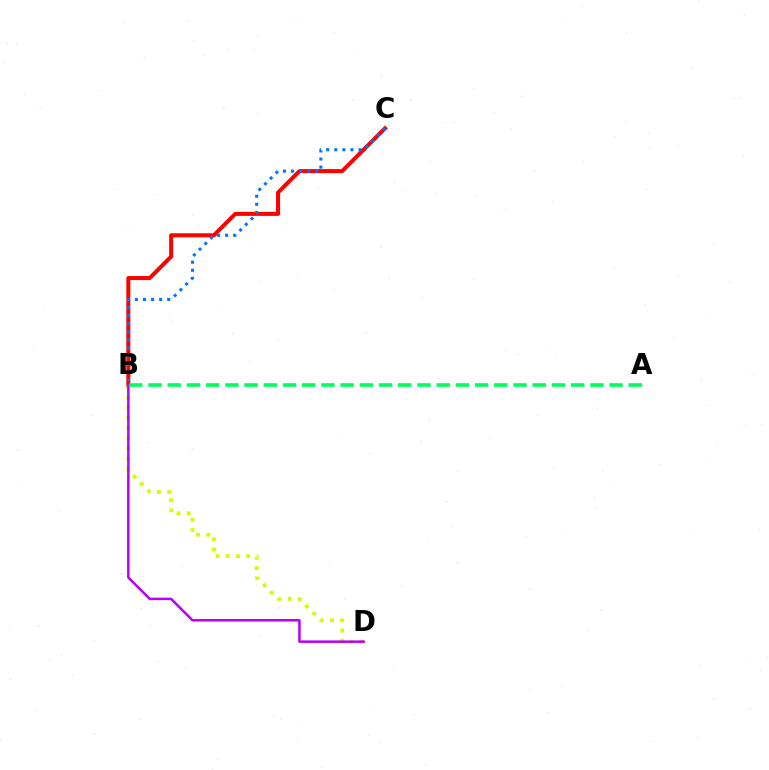{('B', 'C'): [{'color': '#ff0000', 'line_style': 'solid', 'thickness': 2.9}, {'color': '#0074ff', 'line_style': 'dotted', 'thickness': 2.2}], ('B', 'D'): [{'color': '#d1ff00', 'line_style': 'dotted', 'thickness': 2.78}, {'color': '#b900ff', 'line_style': 'solid', 'thickness': 1.81}], ('A', 'B'): [{'color': '#00ff5c', 'line_style': 'dashed', 'thickness': 2.61}]}